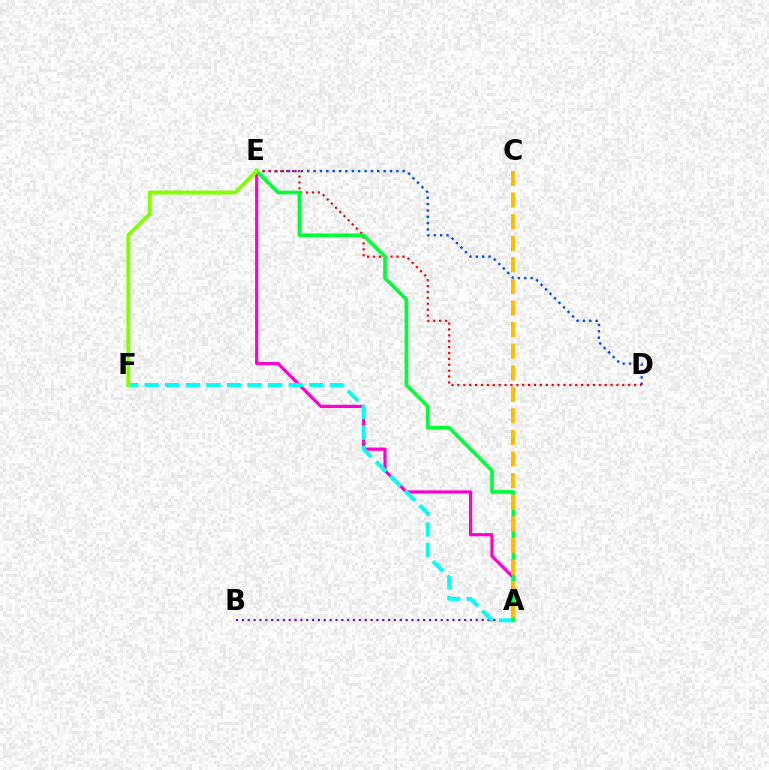{('D', 'E'): [{'color': '#004bff', 'line_style': 'dotted', 'thickness': 1.73}, {'color': '#ff0000', 'line_style': 'dotted', 'thickness': 1.6}], ('A', 'B'): [{'color': '#7200ff', 'line_style': 'dotted', 'thickness': 1.59}], ('A', 'E'): [{'color': '#ff00cf', 'line_style': 'solid', 'thickness': 2.31}, {'color': '#00ff39', 'line_style': 'solid', 'thickness': 2.66}], ('A', 'F'): [{'color': '#00fff6', 'line_style': 'dashed', 'thickness': 2.8}], ('A', 'C'): [{'color': '#ffbd00', 'line_style': 'dashed', 'thickness': 2.93}], ('E', 'F'): [{'color': '#84ff00', 'line_style': 'solid', 'thickness': 2.85}]}